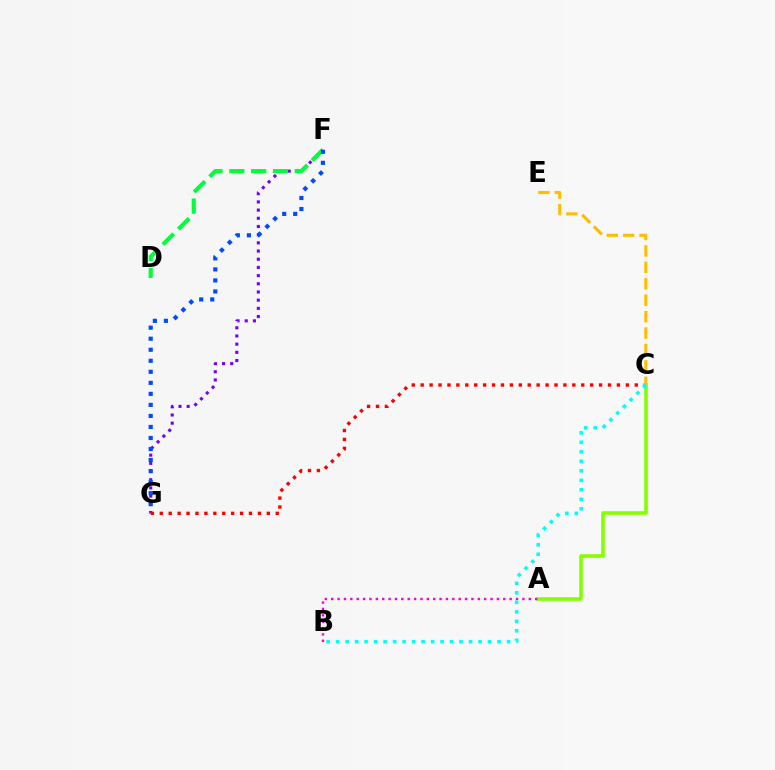{('F', 'G'): [{'color': '#7200ff', 'line_style': 'dotted', 'thickness': 2.22}, {'color': '#004bff', 'line_style': 'dotted', 'thickness': 3.0}], ('C', 'G'): [{'color': '#ff0000', 'line_style': 'dotted', 'thickness': 2.42}], ('A', 'C'): [{'color': '#84ff00', 'line_style': 'solid', 'thickness': 2.58}], ('C', 'E'): [{'color': '#ffbd00', 'line_style': 'dashed', 'thickness': 2.23}], ('A', 'B'): [{'color': '#ff00cf', 'line_style': 'dotted', 'thickness': 1.73}], ('D', 'F'): [{'color': '#00ff39', 'line_style': 'dashed', 'thickness': 2.96}], ('B', 'C'): [{'color': '#00fff6', 'line_style': 'dotted', 'thickness': 2.58}]}